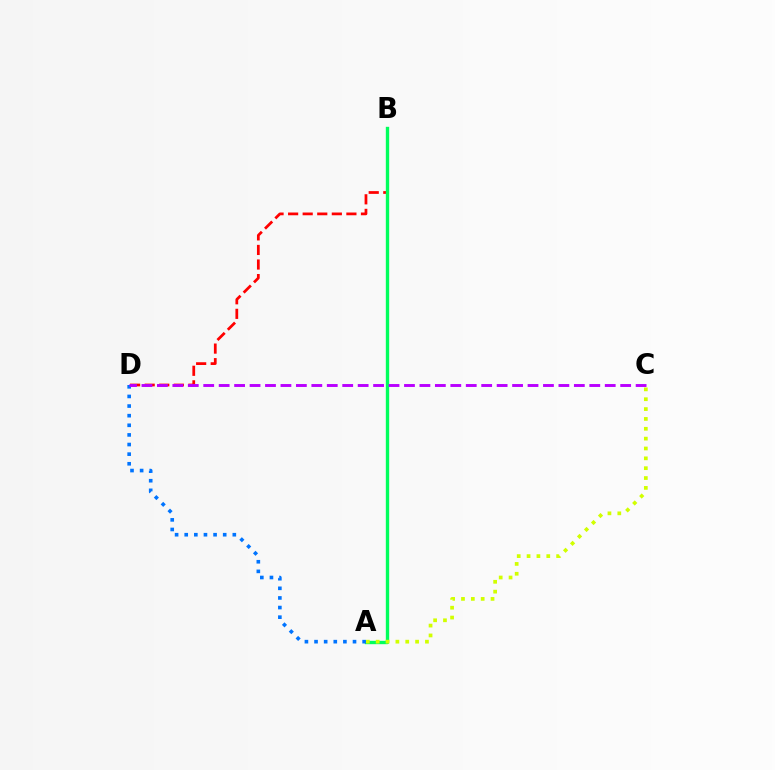{('B', 'D'): [{'color': '#ff0000', 'line_style': 'dashed', 'thickness': 1.98}], ('A', 'B'): [{'color': '#00ff5c', 'line_style': 'solid', 'thickness': 2.42}], ('A', 'D'): [{'color': '#0074ff', 'line_style': 'dotted', 'thickness': 2.61}], ('C', 'D'): [{'color': '#b900ff', 'line_style': 'dashed', 'thickness': 2.1}], ('A', 'C'): [{'color': '#d1ff00', 'line_style': 'dotted', 'thickness': 2.68}]}